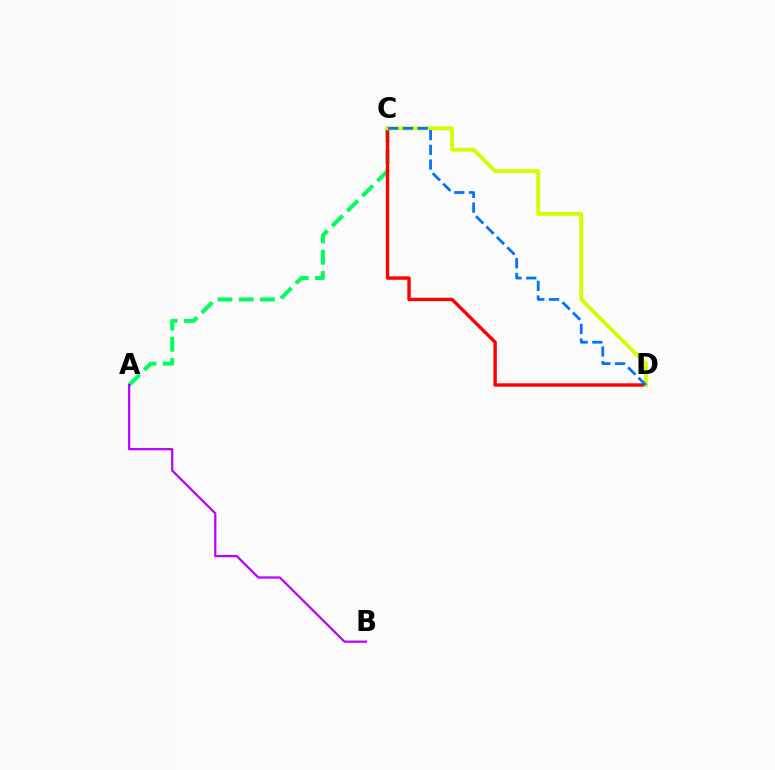{('A', 'C'): [{'color': '#00ff5c', 'line_style': 'dashed', 'thickness': 2.89}], ('C', 'D'): [{'color': '#ff0000', 'line_style': 'solid', 'thickness': 2.44}, {'color': '#d1ff00', 'line_style': 'solid', 'thickness': 2.78}, {'color': '#0074ff', 'line_style': 'dashed', 'thickness': 2.0}], ('A', 'B'): [{'color': '#b900ff', 'line_style': 'solid', 'thickness': 1.61}]}